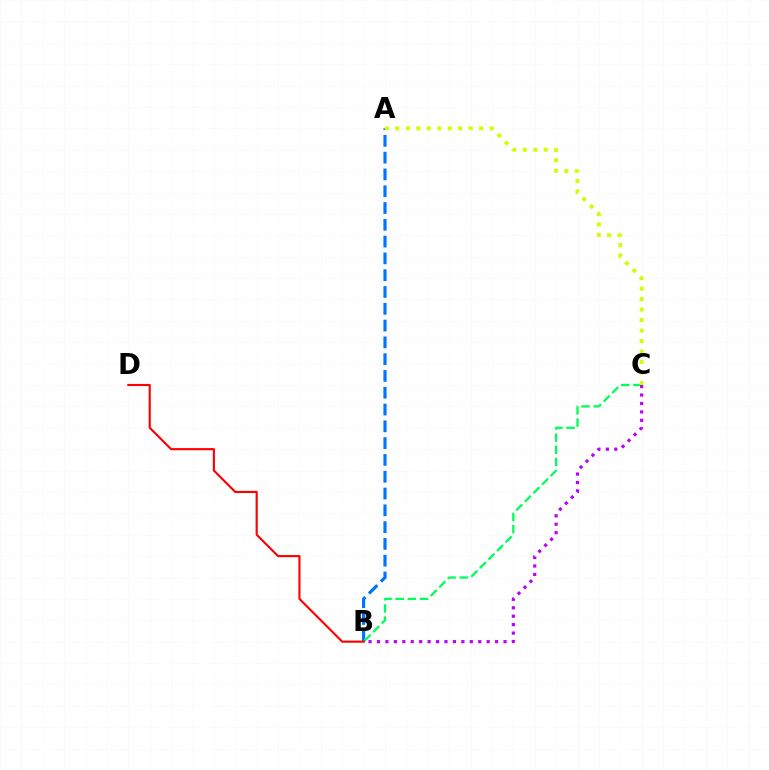{('A', 'B'): [{'color': '#0074ff', 'line_style': 'dashed', 'thickness': 2.28}], ('B', 'C'): [{'color': '#00ff5c', 'line_style': 'dashed', 'thickness': 1.65}, {'color': '#b900ff', 'line_style': 'dotted', 'thickness': 2.29}], ('A', 'C'): [{'color': '#d1ff00', 'line_style': 'dotted', 'thickness': 2.85}], ('B', 'D'): [{'color': '#ff0000', 'line_style': 'solid', 'thickness': 1.53}]}